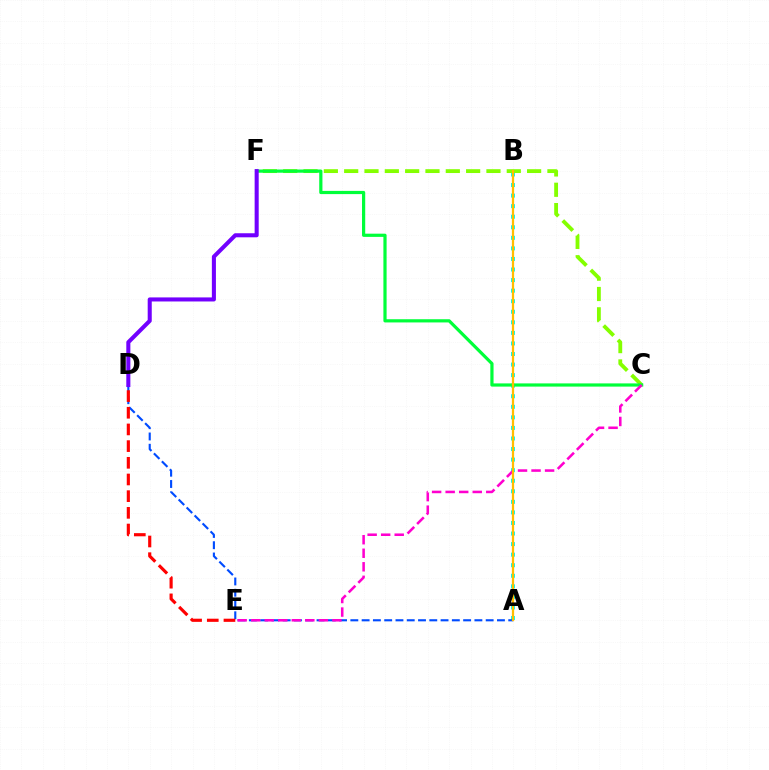{('A', 'B'): [{'color': '#00fff6', 'line_style': 'dotted', 'thickness': 2.87}, {'color': '#ffbd00', 'line_style': 'solid', 'thickness': 1.62}], ('A', 'D'): [{'color': '#004bff', 'line_style': 'dashed', 'thickness': 1.53}], ('C', 'F'): [{'color': '#84ff00', 'line_style': 'dashed', 'thickness': 2.76}, {'color': '#00ff39', 'line_style': 'solid', 'thickness': 2.31}], ('C', 'E'): [{'color': '#ff00cf', 'line_style': 'dashed', 'thickness': 1.84}], ('D', 'E'): [{'color': '#ff0000', 'line_style': 'dashed', 'thickness': 2.27}], ('D', 'F'): [{'color': '#7200ff', 'line_style': 'solid', 'thickness': 2.92}]}